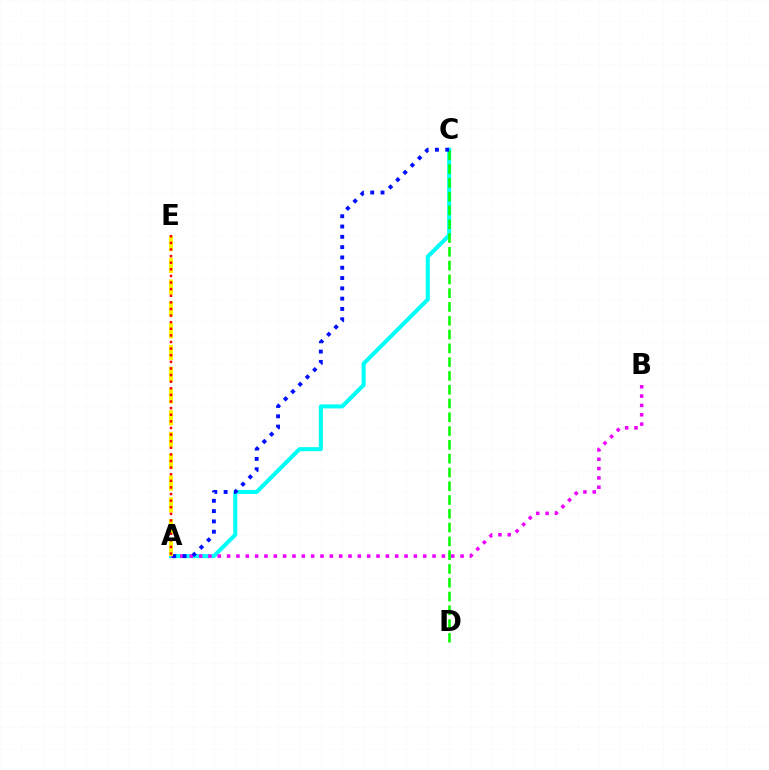{('A', 'C'): [{'color': '#00fff6', 'line_style': 'solid', 'thickness': 2.91}, {'color': '#0010ff', 'line_style': 'dotted', 'thickness': 2.8}], ('A', 'B'): [{'color': '#ee00ff', 'line_style': 'dotted', 'thickness': 2.54}], ('C', 'D'): [{'color': '#08ff00', 'line_style': 'dashed', 'thickness': 1.87}], ('A', 'E'): [{'color': '#fcf500', 'line_style': 'dashed', 'thickness': 2.96}, {'color': '#ff0000', 'line_style': 'dotted', 'thickness': 1.8}]}